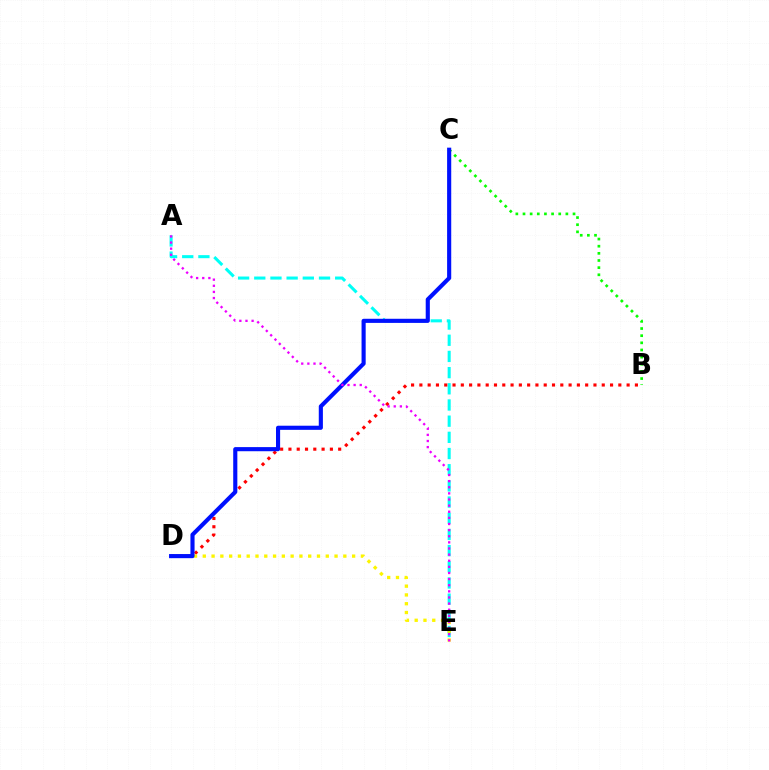{('A', 'E'): [{'color': '#00fff6', 'line_style': 'dashed', 'thickness': 2.2}, {'color': '#ee00ff', 'line_style': 'dotted', 'thickness': 1.66}], ('B', 'D'): [{'color': '#ff0000', 'line_style': 'dotted', 'thickness': 2.25}], ('B', 'C'): [{'color': '#08ff00', 'line_style': 'dotted', 'thickness': 1.94}], ('D', 'E'): [{'color': '#fcf500', 'line_style': 'dotted', 'thickness': 2.39}], ('C', 'D'): [{'color': '#0010ff', 'line_style': 'solid', 'thickness': 2.97}]}